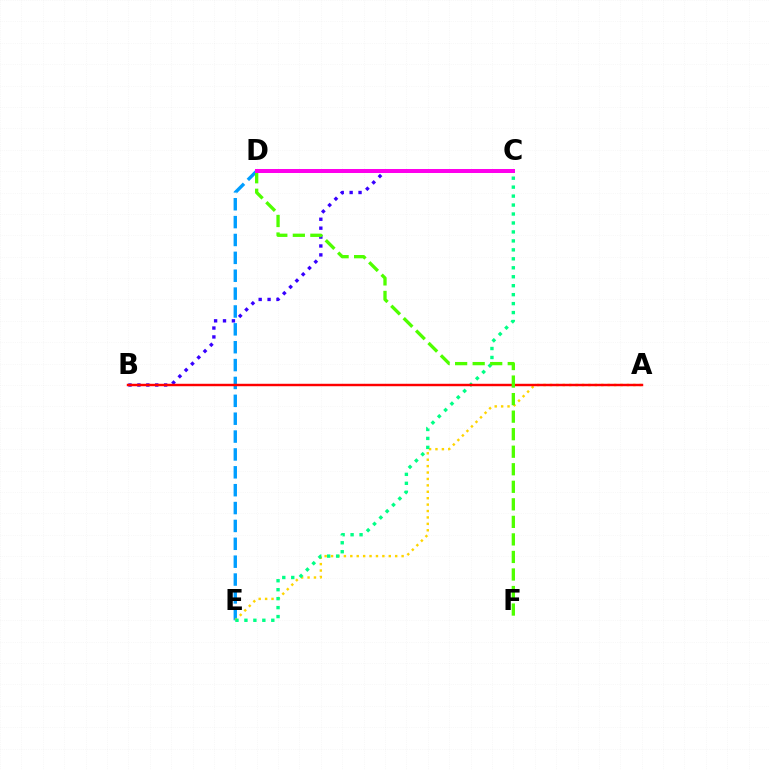{('B', 'C'): [{'color': '#3700ff', 'line_style': 'dotted', 'thickness': 2.42}], ('D', 'E'): [{'color': '#009eff', 'line_style': 'dashed', 'thickness': 2.43}], ('A', 'E'): [{'color': '#ffd500', 'line_style': 'dotted', 'thickness': 1.74}], ('C', 'E'): [{'color': '#00ff86', 'line_style': 'dotted', 'thickness': 2.43}], ('A', 'B'): [{'color': '#ff0000', 'line_style': 'solid', 'thickness': 1.76}], ('D', 'F'): [{'color': '#4fff00', 'line_style': 'dashed', 'thickness': 2.38}], ('C', 'D'): [{'color': '#ff00ed', 'line_style': 'solid', 'thickness': 2.88}]}